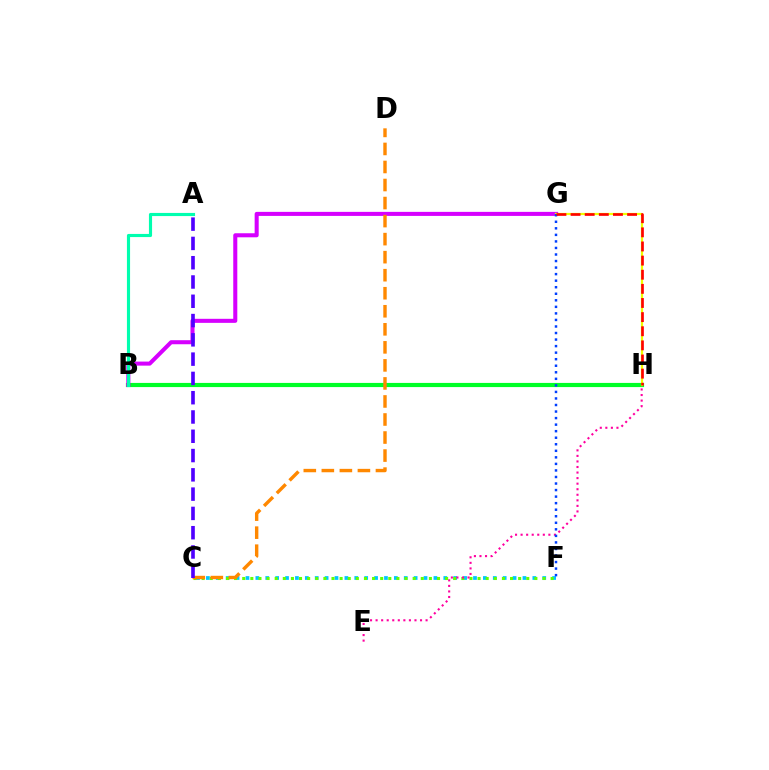{('C', 'F'): [{'color': '#00c7ff', 'line_style': 'dotted', 'thickness': 2.69}, {'color': '#66ff00', 'line_style': 'dotted', 'thickness': 2.2}], ('B', 'H'): [{'color': '#00ff27', 'line_style': 'solid', 'thickness': 3.0}], ('B', 'G'): [{'color': '#d600ff', 'line_style': 'solid', 'thickness': 2.91}], ('E', 'H'): [{'color': '#ff00a0', 'line_style': 'dotted', 'thickness': 1.51}], ('C', 'D'): [{'color': '#ff8800', 'line_style': 'dashed', 'thickness': 2.45}], ('A', 'C'): [{'color': '#4f00ff', 'line_style': 'dashed', 'thickness': 2.62}], ('A', 'B'): [{'color': '#00ffaf', 'line_style': 'solid', 'thickness': 2.26}], ('G', 'H'): [{'color': '#eeff00', 'line_style': 'solid', 'thickness': 1.59}, {'color': '#ff0000', 'line_style': 'dashed', 'thickness': 1.92}], ('F', 'G'): [{'color': '#003fff', 'line_style': 'dotted', 'thickness': 1.78}]}